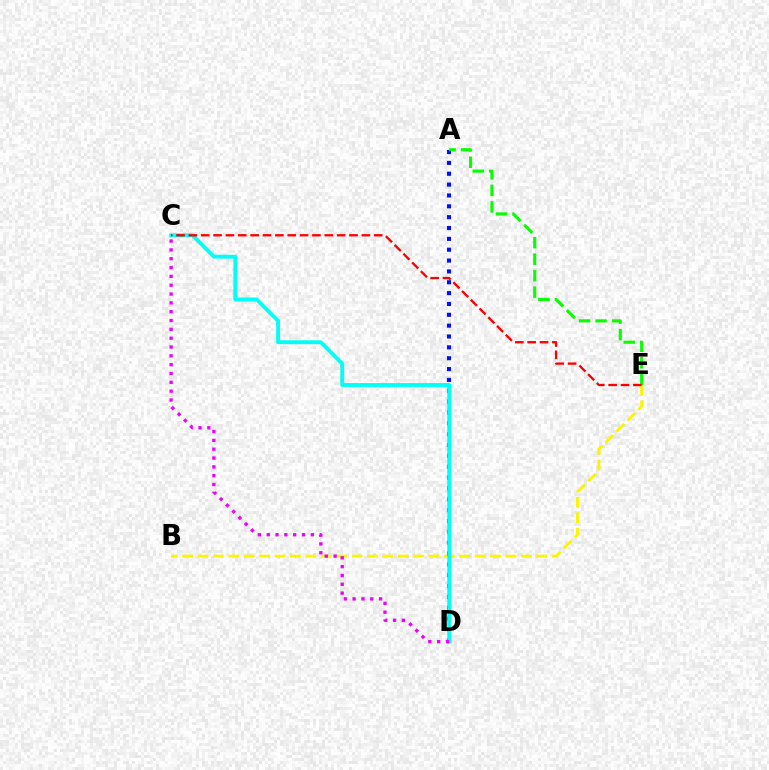{('B', 'E'): [{'color': '#fcf500', 'line_style': 'dashed', 'thickness': 2.09}], ('A', 'D'): [{'color': '#0010ff', 'line_style': 'dotted', 'thickness': 2.95}], ('A', 'E'): [{'color': '#08ff00', 'line_style': 'dashed', 'thickness': 2.24}], ('C', 'D'): [{'color': '#00fff6', 'line_style': 'solid', 'thickness': 2.78}, {'color': '#ee00ff', 'line_style': 'dotted', 'thickness': 2.4}], ('C', 'E'): [{'color': '#ff0000', 'line_style': 'dashed', 'thickness': 1.68}]}